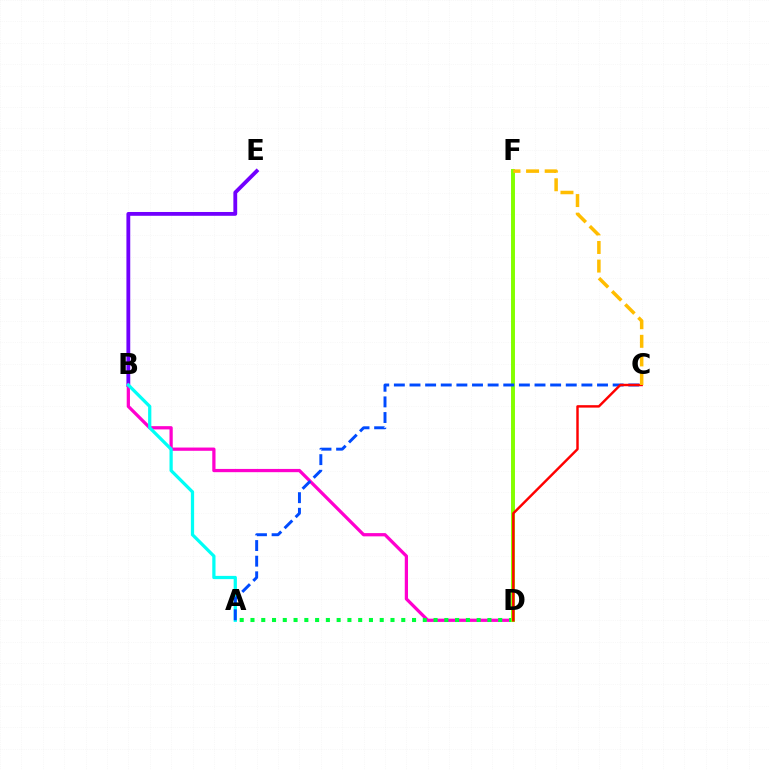{('B', 'E'): [{'color': '#7200ff', 'line_style': 'solid', 'thickness': 2.75}], ('B', 'D'): [{'color': '#ff00cf', 'line_style': 'solid', 'thickness': 2.34}], ('A', 'D'): [{'color': '#00ff39', 'line_style': 'dotted', 'thickness': 2.93}], ('A', 'B'): [{'color': '#00fff6', 'line_style': 'solid', 'thickness': 2.33}], ('D', 'F'): [{'color': '#84ff00', 'line_style': 'solid', 'thickness': 2.84}], ('A', 'C'): [{'color': '#004bff', 'line_style': 'dashed', 'thickness': 2.12}], ('C', 'D'): [{'color': '#ff0000', 'line_style': 'solid', 'thickness': 1.76}], ('C', 'F'): [{'color': '#ffbd00', 'line_style': 'dashed', 'thickness': 2.53}]}